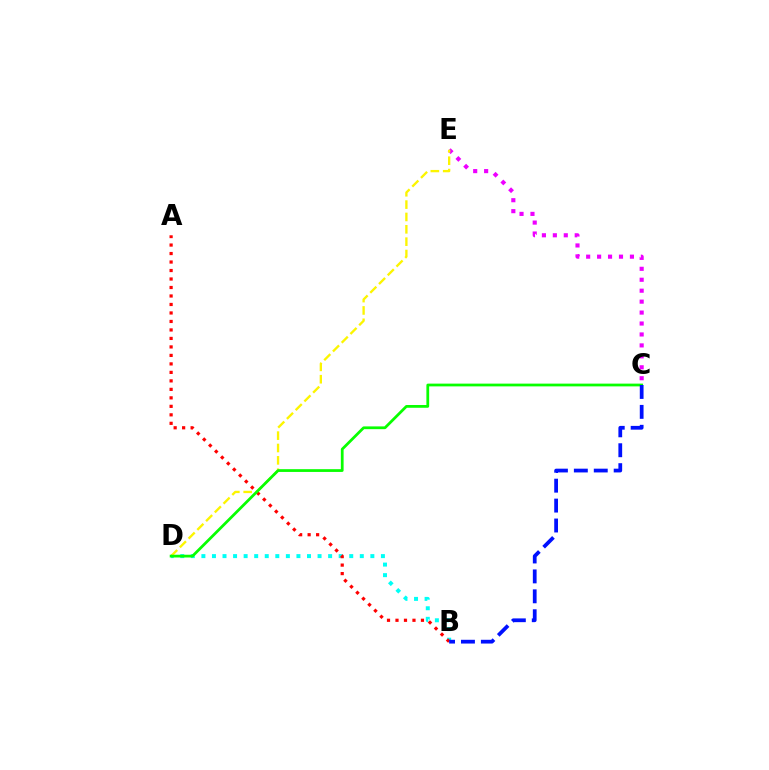{('B', 'D'): [{'color': '#00fff6', 'line_style': 'dotted', 'thickness': 2.87}], ('A', 'B'): [{'color': '#ff0000', 'line_style': 'dotted', 'thickness': 2.31}], ('C', 'E'): [{'color': '#ee00ff', 'line_style': 'dotted', 'thickness': 2.97}], ('D', 'E'): [{'color': '#fcf500', 'line_style': 'dashed', 'thickness': 1.68}], ('C', 'D'): [{'color': '#08ff00', 'line_style': 'solid', 'thickness': 1.99}], ('B', 'C'): [{'color': '#0010ff', 'line_style': 'dashed', 'thickness': 2.71}]}